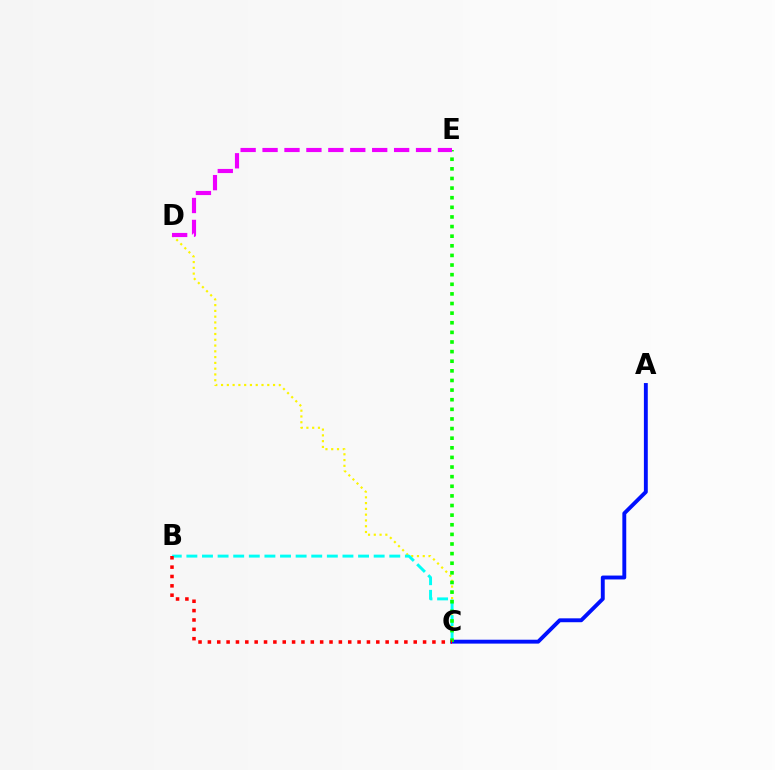{('C', 'D'): [{'color': '#fcf500', 'line_style': 'dotted', 'thickness': 1.57}], ('B', 'C'): [{'color': '#00fff6', 'line_style': 'dashed', 'thickness': 2.12}, {'color': '#ff0000', 'line_style': 'dotted', 'thickness': 2.54}], ('A', 'C'): [{'color': '#0010ff', 'line_style': 'solid', 'thickness': 2.8}], ('C', 'E'): [{'color': '#08ff00', 'line_style': 'dotted', 'thickness': 2.61}], ('D', 'E'): [{'color': '#ee00ff', 'line_style': 'dashed', 'thickness': 2.98}]}